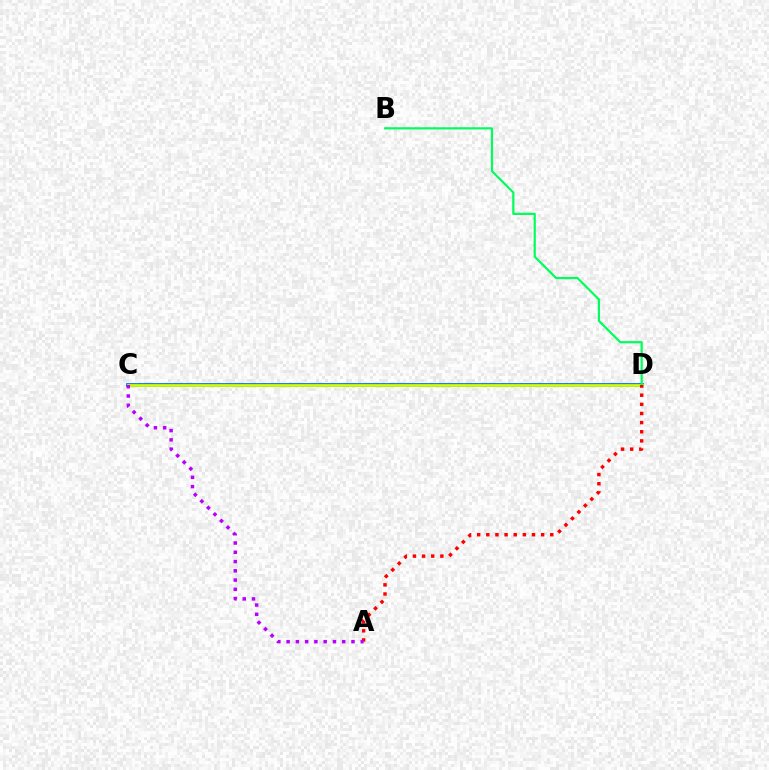{('C', 'D'): [{'color': '#0074ff', 'line_style': 'solid', 'thickness': 2.73}, {'color': '#d1ff00', 'line_style': 'solid', 'thickness': 1.97}], ('B', 'D'): [{'color': '#00ff5c', 'line_style': 'solid', 'thickness': 1.59}], ('A', 'D'): [{'color': '#ff0000', 'line_style': 'dotted', 'thickness': 2.48}], ('A', 'C'): [{'color': '#b900ff', 'line_style': 'dotted', 'thickness': 2.52}]}